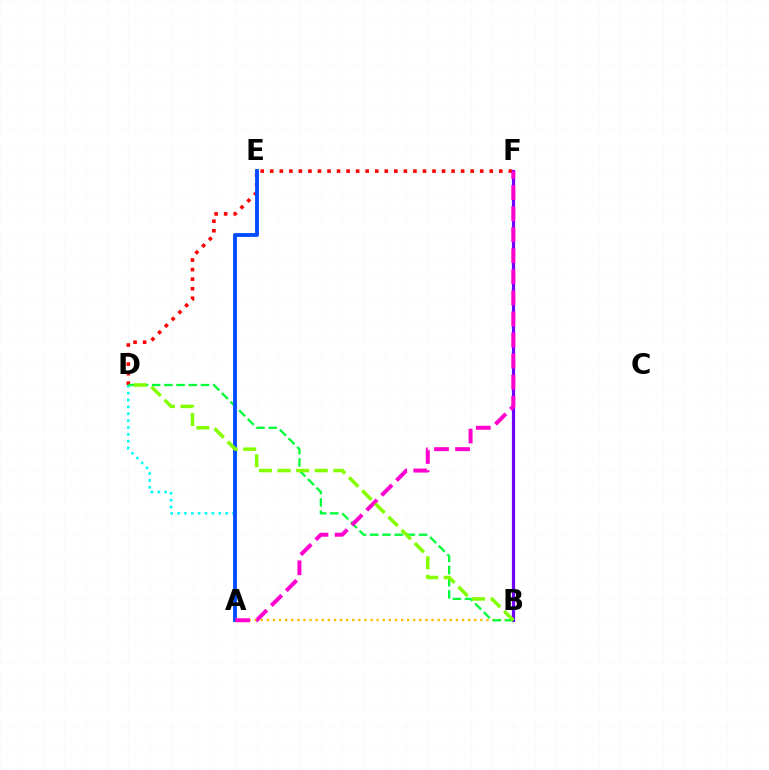{('A', 'D'): [{'color': '#00fff6', 'line_style': 'dotted', 'thickness': 1.86}], ('D', 'F'): [{'color': '#ff0000', 'line_style': 'dotted', 'thickness': 2.59}], ('A', 'B'): [{'color': '#ffbd00', 'line_style': 'dotted', 'thickness': 1.66}], ('B', 'F'): [{'color': '#7200ff', 'line_style': 'solid', 'thickness': 2.3}], ('B', 'D'): [{'color': '#00ff39', 'line_style': 'dashed', 'thickness': 1.66}, {'color': '#84ff00', 'line_style': 'dashed', 'thickness': 2.52}], ('A', 'E'): [{'color': '#004bff', 'line_style': 'solid', 'thickness': 2.75}], ('A', 'F'): [{'color': '#ff00cf', 'line_style': 'dashed', 'thickness': 2.86}]}